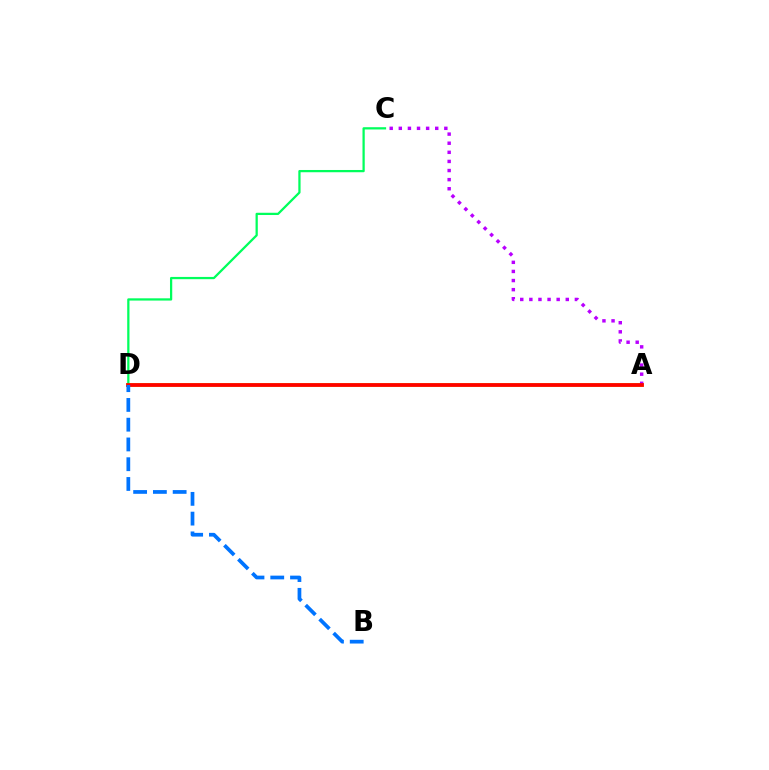{('A', 'D'): [{'color': '#d1ff00', 'line_style': 'solid', 'thickness': 2.66}, {'color': '#ff0000', 'line_style': 'solid', 'thickness': 2.7}], ('A', 'C'): [{'color': '#b900ff', 'line_style': 'dotted', 'thickness': 2.47}], ('C', 'D'): [{'color': '#00ff5c', 'line_style': 'solid', 'thickness': 1.62}], ('B', 'D'): [{'color': '#0074ff', 'line_style': 'dashed', 'thickness': 2.68}]}